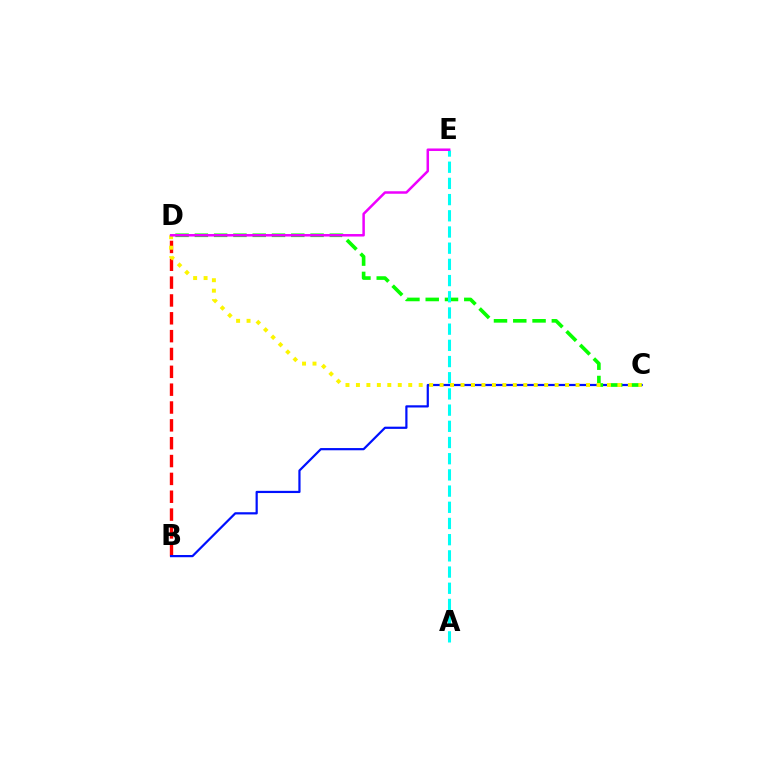{('B', 'D'): [{'color': '#ff0000', 'line_style': 'dashed', 'thickness': 2.42}], ('B', 'C'): [{'color': '#0010ff', 'line_style': 'solid', 'thickness': 1.59}], ('C', 'D'): [{'color': '#08ff00', 'line_style': 'dashed', 'thickness': 2.62}, {'color': '#fcf500', 'line_style': 'dotted', 'thickness': 2.84}], ('A', 'E'): [{'color': '#00fff6', 'line_style': 'dashed', 'thickness': 2.2}], ('D', 'E'): [{'color': '#ee00ff', 'line_style': 'solid', 'thickness': 1.8}]}